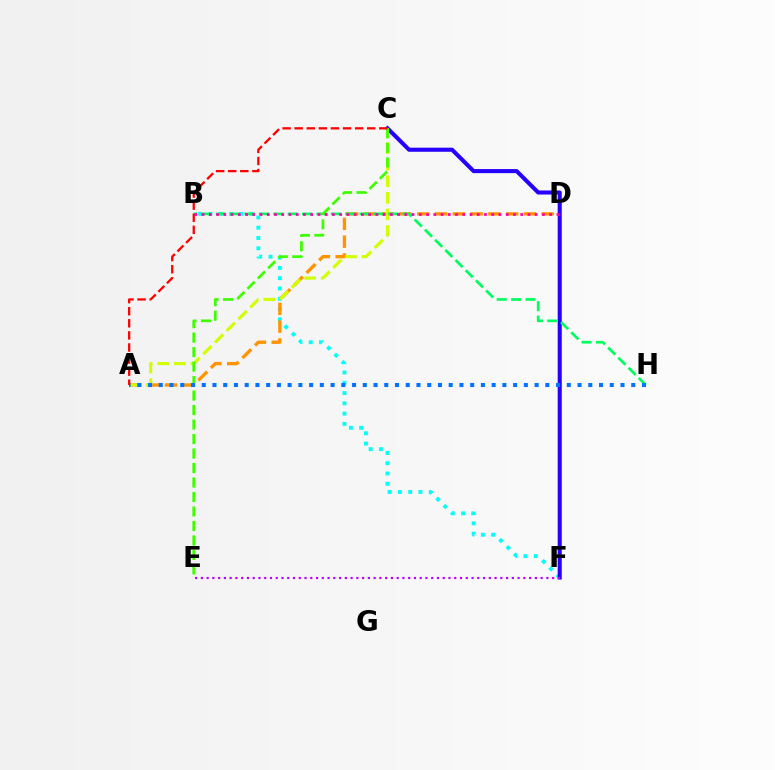{('B', 'F'): [{'color': '#00fff6', 'line_style': 'dotted', 'thickness': 2.8}], ('A', 'D'): [{'color': '#ff9400', 'line_style': 'dashed', 'thickness': 2.41}], ('C', 'F'): [{'color': '#2500ff', 'line_style': 'solid', 'thickness': 2.93}], ('A', 'C'): [{'color': '#d1ff00', 'line_style': 'dashed', 'thickness': 2.25}, {'color': '#ff0000', 'line_style': 'dashed', 'thickness': 1.64}], ('B', 'H'): [{'color': '#00ff5c', 'line_style': 'dashed', 'thickness': 1.95}], ('C', 'E'): [{'color': '#3dff00', 'line_style': 'dashed', 'thickness': 1.97}], ('A', 'H'): [{'color': '#0074ff', 'line_style': 'dotted', 'thickness': 2.92}], ('E', 'F'): [{'color': '#b900ff', 'line_style': 'dotted', 'thickness': 1.56}], ('B', 'D'): [{'color': '#ff00ac', 'line_style': 'dotted', 'thickness': 1.97}]}